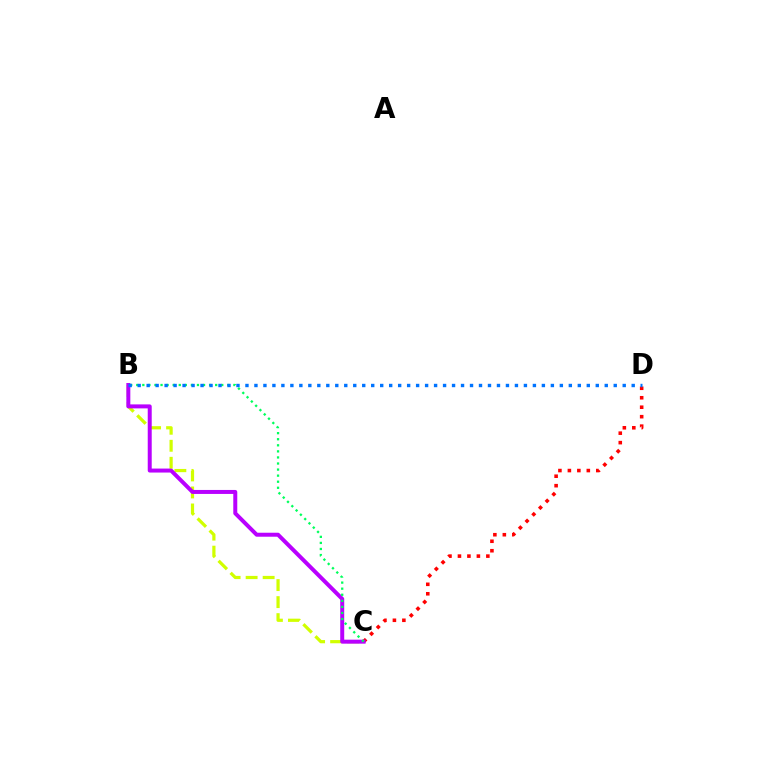{('C', 'D'): [{'color': '#ff0000', 'line_style': 'dotted', 'thickness': 2.57}], ('B', 'C'): [{'color': '#d1ff00', 'line_style': 'dashed', 'thickness': 2.31}, {'color': '#b900ff', 'line_style': 'solid', 'thickness': 2.87}, {'color': '#00ff5c', 'line_style': 'dotted', 'thickness': 1.65}], ('B', 'D'): [{'color': '#0074ff', 'line_style': 'dotted', 'thickness': 2.44}]}